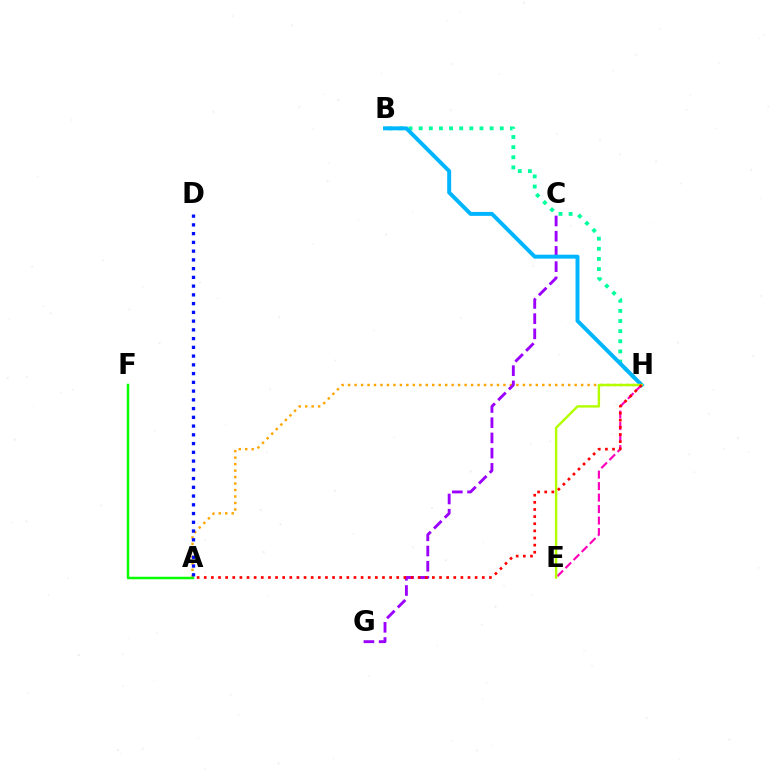{('B', 'H'): [{'color': '#00ff9d', 'line_style': 'dotted', 'thickness': 2.75}, {'color': '#00b5ff', 'line_style': 'solid', 'thickness': 2.84}], ('A', 'H'): [{'color': '#ffa500', 'line_style': 'dotted', 'thickness': 1.76}, {'color': '#ff0000', 'line_style': 'dotted', 'thickness': 1.94}], ('C', 'G'): [{'color': '#9b00ff', 'line_style': 'dashed', 'thickness': 2.07}], ('E', 'H'): [{'color': '#ff00bd', 'line_style': 'dashed', 'thickness': 1.56}, {'color': '#b3ff00', 'line_style': 'solid', 'thickness': 1.74}], ('A', 'F'): [{'color': '#08ff00', 'line_style': 'solid', 'thickness': 1.79}], ('A', 'D'): [{'color': '#0010ff', 'line_style': 'dotted', 'thickness': 2.38}]}